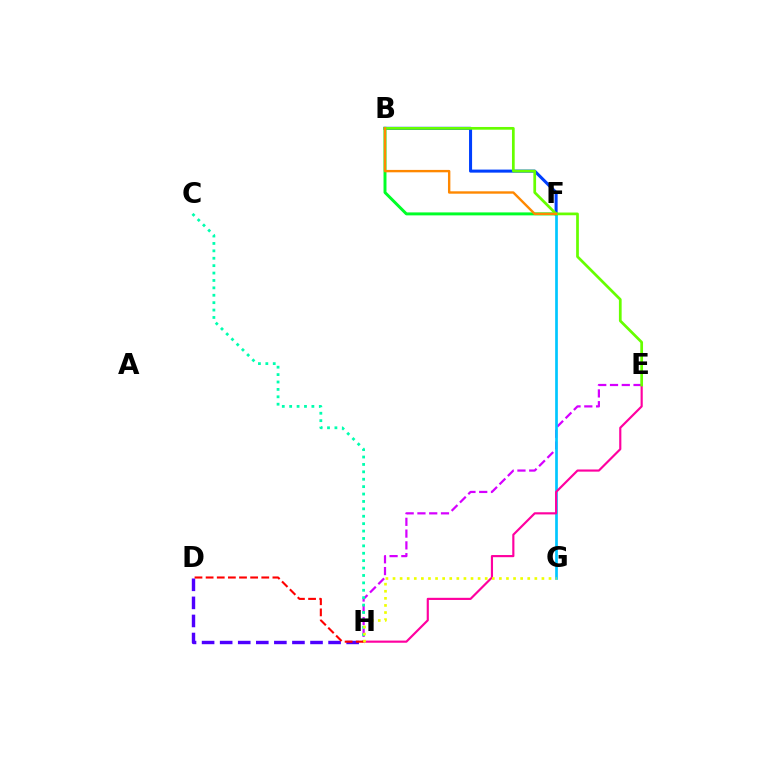{('D', 'H'): [{'color': '#4f00ff', 'line_style': 'dashed', 'thickness': 2.45}, {'color': '#ff0000', 'line_style': 'dashed', 'thickness': 1.51}], ('B', 'F'): [{'color': '#003fff', 'line_style': 'solid', 'thickness': 2.19}, {'color': '#00ff27', 'line_style': 'solid', 'thickness': 2.13}, {'color': '#ff8800', 'line_style': 'solid', 'thickness': 1.72}], ('E', 'H'): [{'color': '#d600ff', 'line_style': 'dashed', 'thickness': 1.6}, {'color': '#ff00a0', 'line_style': 'solid', 'thickness': 1.56}], ('F', 'G'): [{'color': '#00c7ff', 'line_style': 'solid', 'thickness': 1.95}], ('C', 'H'): [{'color': '#00ffaf', 'line_style': 'dotted', 'thickness': 2.01}], ('B', 'E'): [{'color': '#66ff00', 'line_style': 'solid', 'thickness': 1.96}], ('G', 'H'): [{'color': '#eeff00', 'line_style': 'dotted', 'thickness': 1.93}]}